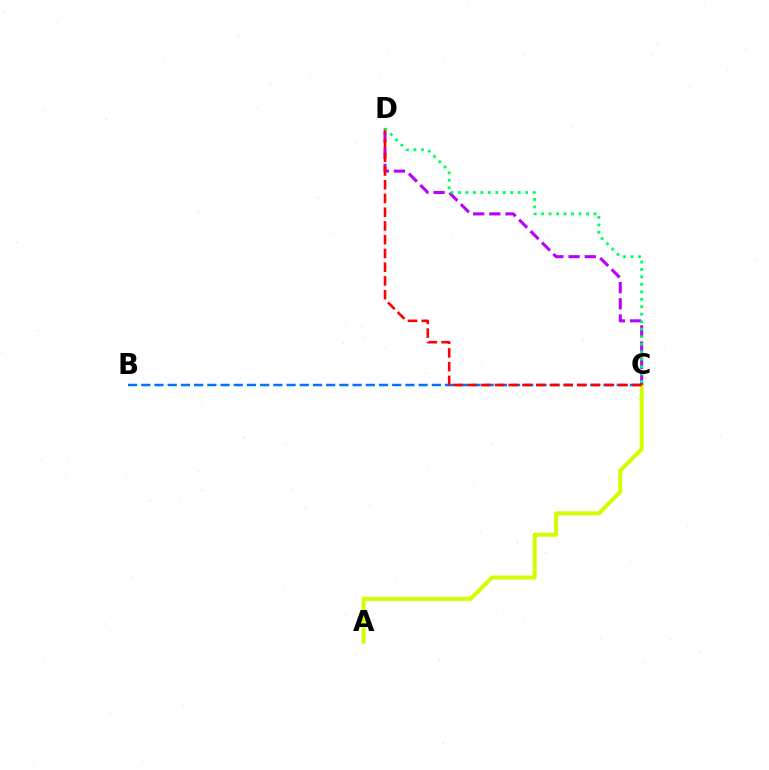{('B', 'C'): [{'color': '#0074ff', 'line_style': 'dashed', 'thickness': 1.79}], ('A', 'C'): [{'color': '#d1ff00', 'line_style': 'solid', 'thickness': 2.89}], ('C', 'D'): [{'color': '#b900ff', 'line_style': 'dashed', 'thickness': 2.2}, {'color': '#ff0000', 'line_style': 'dashed', 'thickness': 1.87}, {'color': '#00ff5c', 'line_style': 'dotted', 'thickness': 2.03}]}